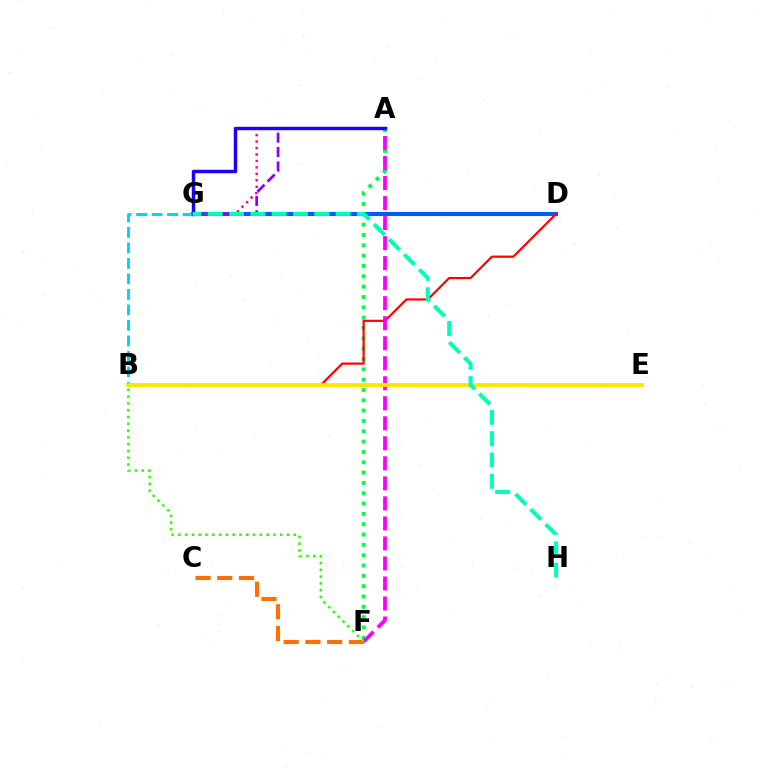{('D', 'G'): [{'color': '#005dff', 'line_style': 'solid', 'thickness': 2.94}], ('A', 'G'): [{'color': '#ff0088', 'line_style': 'dotted', 'thickness': 1.76}, {'color': '#8a00ff', 'line_style': 'dashed', 'thickness': 1.96}, {'color': '#1900ff', 'line_style': 'solid', 'thickness': 2.47}], ('B', 'G'): [{'color': '#00d3ff', 'line_style': 'dashed', 'thickness': 2.11}], ('B', 'E'): [{'color': '#a2ff00', 'line_style': 'dotted', 'thickness': 2.02}, {'color': '#ffe600', 'line_style': 'solid', 'thickness': 2.73}], ('A', 'F'): [{'color': '#00ff45', 'line_style': 'dotted', 'thickness': 2.81}, {'color': '#fa00f9', 'line_style': 'dashed', 'thickness': 2.72}], ('B', 'D'): [{'color': '#ff0000', 'line_style': 'solid', 'thickness': 1.57}], ('C', 'F'): [{'color': '#ff7000', 'line_style': 'dashed', 'thickness': 2.95}], ('B', 'F'): [{'color': '#31ff00', 'line_style': 'dotted', 'thickness': 1.85}], ('G', 'H'): [{'color': '#00ffbb', 'line_style': 'dashed', 'thickness': 2.9}]}